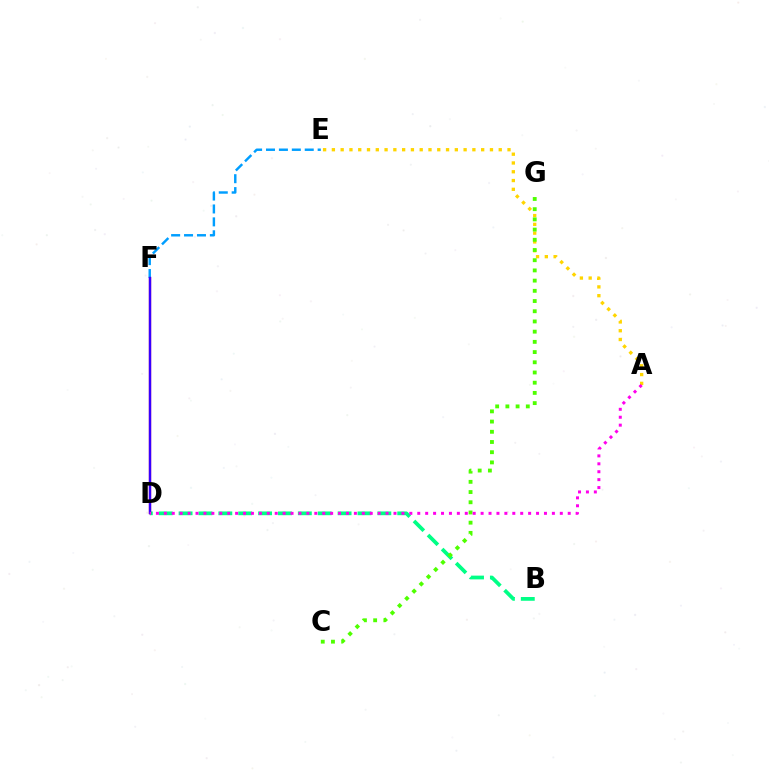{('B', 'D'): [{'color': '#00ff86', 'line_style': 'dashed', 'thickness': 2.7}], ('D', 'F'): [{'color': '#ff0000', 'line_style': 'solid', 'thickness': 1.61}, {'color': '#3700ff', 'line_style': 'solid', 'thickness': 1.7}], ('A', 'E'): [{'color': '#ffd500', 'line_style': 'dotted', 'thickness': 2.39}], ('E', 'F'): [{'color': '#009eff', 'line_style': 'dashed', 'thickness': 1.75}], ('C', 'G'): [{'color': '#4fff00', 'line_style': 'dotted', 'thickness': 2.77}], ('A', 'D'): [{'color': '#ff00ed', 'line_style': 'dotted', 'thickness': 2.15}]}